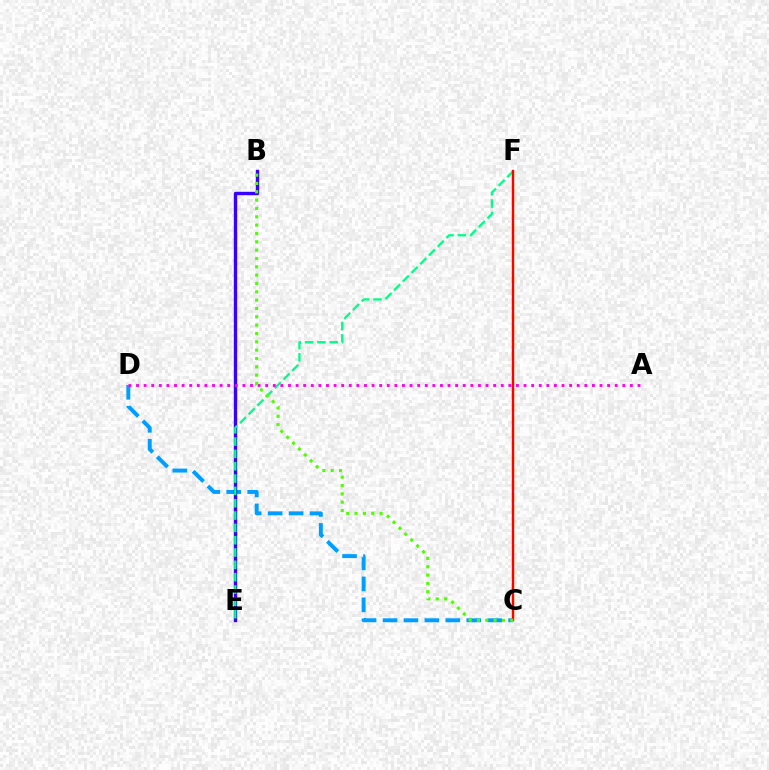{('C', 'F'): [{'color': '#ffd500', 'line_style': 'dashed', 'thickness': 1.75}, {'color': '#ff0000', 'line_style': 'solid', 'thickness': 1.7}], ('C', 'D'): [{'color': '#009eff', 'line_style': 'dashed', 'thickness': 2.84}], ('B', 'E'): [{'color': '#3700ff', 'line_style': 'solid', 'thickness': 2.43}], ('E', 'F'): [{'color': '#00ff86', 'line_style': 'dashed', 'thickness': 1.67}], ('B', 'C'): [{'color': '#4fff00', 'line_style': 'dotted', 'thickness': 2.26}], ('A', 'D'): [{'color': '#ff00ed', 'line_style': 'dotted', 'thickness': 2.06}]}